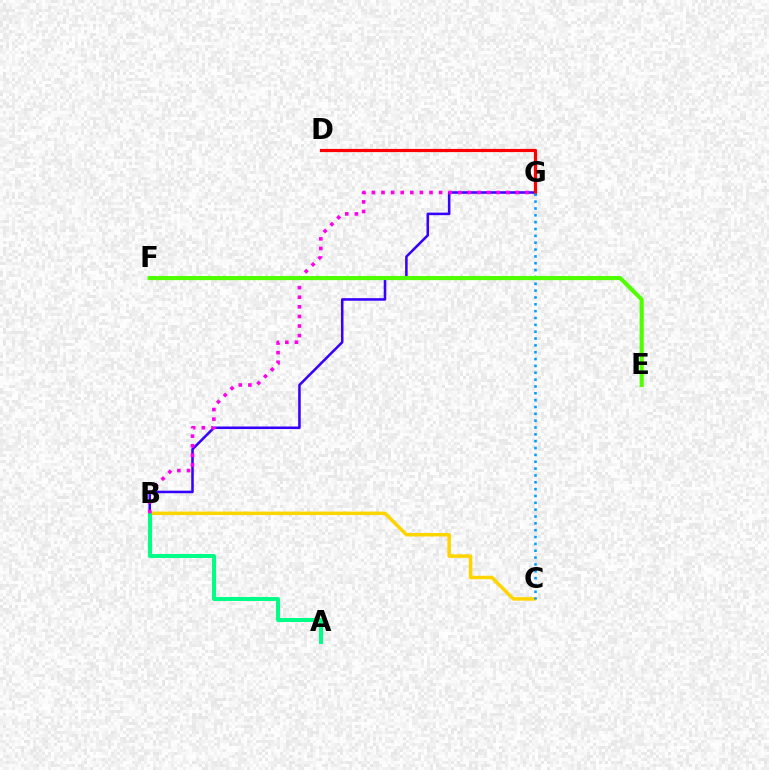{('B', 'G'): [{'color': '#3700ff', 'line_style': 'solid', 'thickness': 1.84}, {'color': '#ff00ed', 'line_style': 'dotted', 'thickness': 2.61}], ('B', 'C'): [{'color': '#ffd500', 'line_style': 'solid', 'thickness': 2.53}], ('D', 'G'): [{'color': '#ff0000', 'line_style': 'solid', 'thickness': 2.31}], ('A', 'B'): [{'color': '#00ff86', 'line_style': 'solid', 'thickness': 2.89}], ('C', 'G'): [{'color': '#009eff', 'line_style': 'dotted', 'thickness': 1.86}], ('E', 'F'): [{'color': '#4fff00', 'line_style': 'solid', 'thickness': 2.97}]}